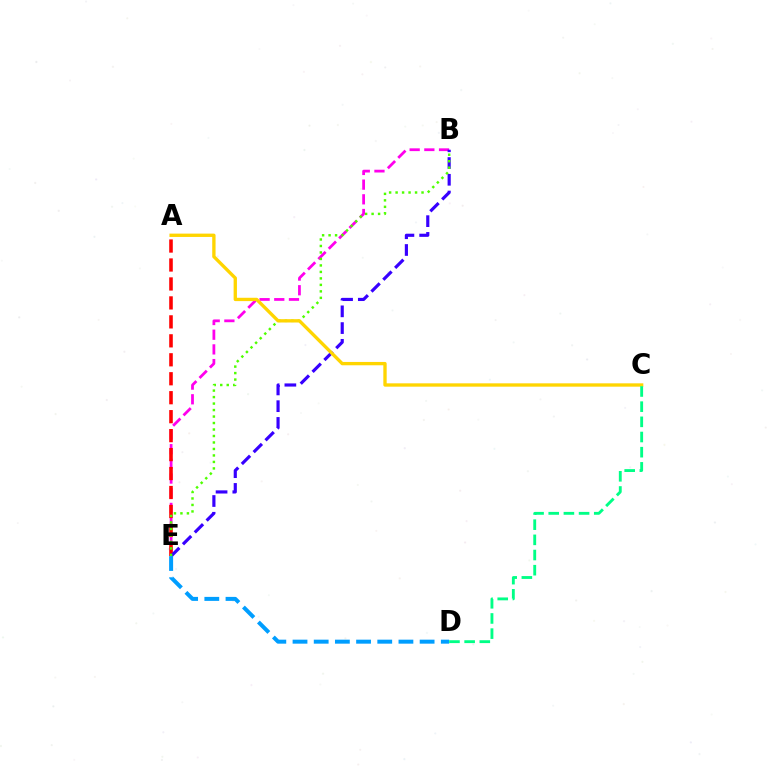{('B', 'E'): [{'color': '#ff00ed', 'line_style': 'dashed', 'thickness': 2.0}, {'color': '#3700ff', 'line_style': 'dashed', 'thickness': 2.27}, {'color': '#4fff00', 'line_style': 'dotted', 'thickness': 1.76}], ('A', 'E'): [{'color': '#ff0000', 'line_style': 'dashed', 'thickness': 2.58}], ('A', 'C'): [{'color': '#ffd500', 'line_style': 'solid', 'thickness': 2.4}], ('D', 'E'): [{'color': '#009eff', 'line_style': 'dashed', 'thickness': 2.88}], ('C', 'D'): [{'color': '#00ff86', 'line_style': 'dashed', 'thickness': 2.06}]}